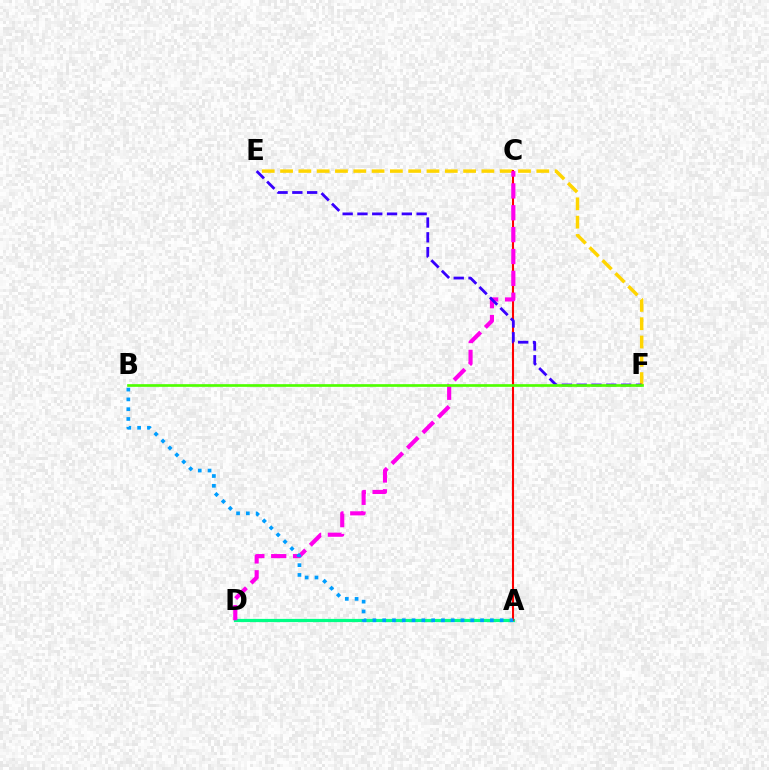{('E', 'F'): [{'color': '#ffd500', 'line_style': 'dashed', 'thickness': 2.49}, {'color': '#3700ff', 'line_style': 'dashed', 'thickness': 2.01}], ('A', 'D'): [{'color': '#00ff86', 'line_style': 'solid', 'thickness': 2.3}], ('A', 'C'): [{'color': '#ff0000', 'line_style': 'solid', 'thickness': 1.5}], ('C', 'D'): [{'color': '#ff00ed', 'line_style': 'dashed', 'thickness': 2.97}], ('B', 'F'): [{'color': '#4fff00', 'line_style': 'solid', 'thickness': 1.93}], ('A', 'B'): [{'color': '#009eff', 'line_style': 'dotted', 'thickness': 2.66}]}